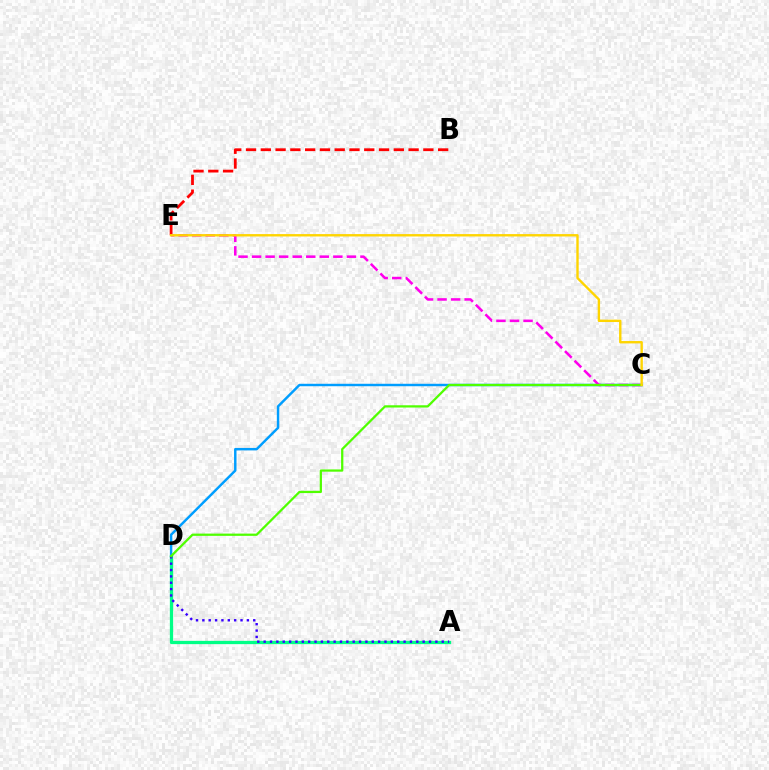{('A', 'D'): [{'color': '#00ff86', 'line_style': 'solid', 'thickness': 2.36}, {'color': '#3700ff', 'line_style': 'dotted', 'thickness': 1.73}], ('C', 'D'): [{'color': '#009eff', 'line_style': 'solid', 'thickness': 1.76}, {'color': '#4fff00', 'line_style': 'solid', 'thickness': 1.63}], ('B', 'E'): [{'color': '#ff0000', 'line_style': 'dashed', 'thickness': 2.01}], ('C', 'E'): [{'color': '#ff00ed', 'line_style': 'dashed', 'thickness': 1.84}, {'color': '#ffd500', 'line_style': 'solid', 'thickness': 1.71}]}